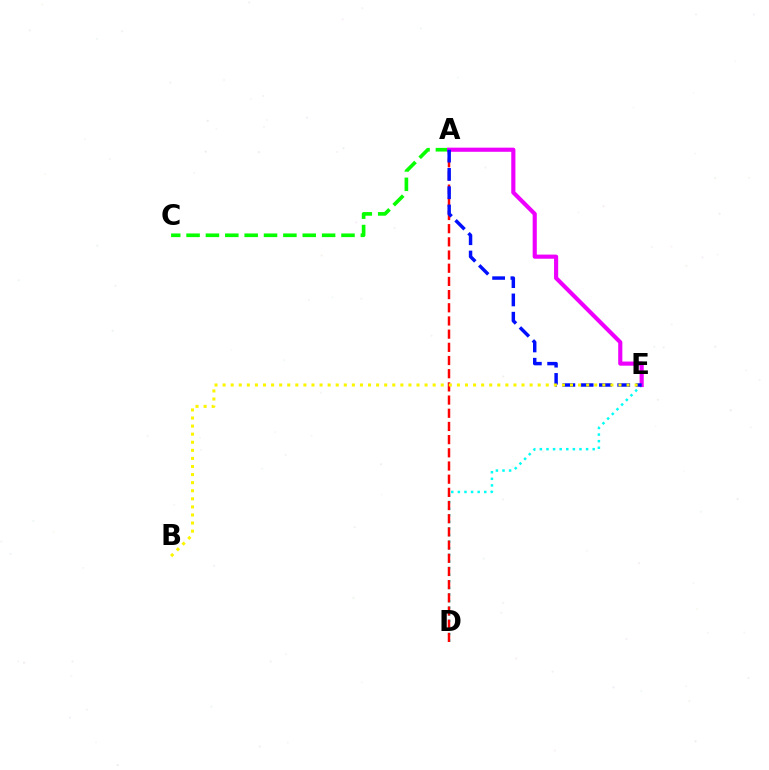{('A', 'C'): [{'color': '#08ff00', 'line_style': 'dashed', 'thickness': 2.63}], ('D', 'E'): [{'color': '#00fff6', 'line_style': 'dotted', 'thickness': 1.79}], ('A', 'D'): [{'color': '#ff0000', 'line_style': 'dashed', 'thickness': 1.79}], ('A', 'E'): [{'color': '#ee00ff', 'line_style': 'solid', 'thickness': 2.98}, {'color': '#0010ff', 'line_style': 'dashed', 'thickness': 2.49}], ('B', 'E'): [{'color': '#fcf500', 'line_style': 'dotted', 'thickness': 2.2}]}